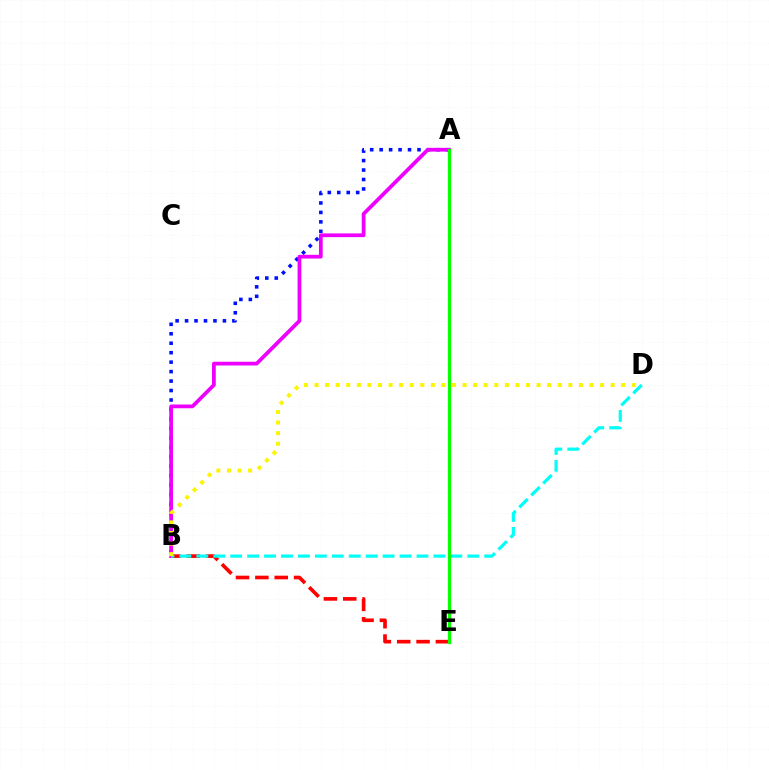{('A', 'B'): [{'color': '#0010ff', 'line_style': 'dotted', 'thickness': 2.57}, {'color': '#ee00ff', 'line_style': 'solid', 'thickness': 2.7}], ('B', 'E'): [{'color': '#ff0000', 'line_style': 'dashed', 'thickness': 2.63}], ('B', 'D'): [{'color': '#00fff6', 'line_style': 'dashed', 'thickness': 2.3}, {'color': '#fcf500', 'line_style': 'dotted', 'thickness': 2.87}], ('A', 'E'): [{'color': '#08ff00', 'line_style': 'solid', 'thickness': 2.35}]}